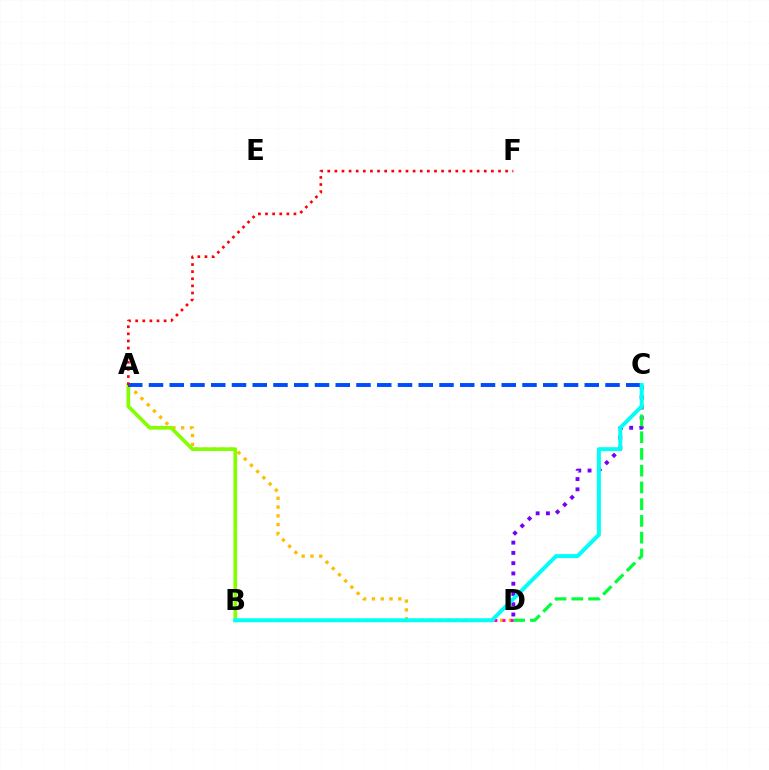{('C', 'D'): [{'color': '#7200ff', 'line_style': 'dotted', 'thickness': 2.79}, {'color': '#00ff39', 'line_style': 'dashed', 'thickness': 2.28}], ('A', 'D'): [{'color': '#ffbd00', 'line_style': 'dotted', 'thickness': 2.39}], ('A', 'B'): [{'color': '#84ff00', 'line_style': 'solid', 'thickness': 2.65}], ('A', 'C'): [{'color': '#004bff', 'line_style': 'dashed', 'thickness': 2.82}], ('B', 'D'): [{'color': '#ff00cf', 'line_style': 'dotted', 'thickness': 2.2}], ('B', 'C'): [{'color': '#00fff6', 'line_style': 'solid', 'thickness': 2.86}], ('A', 'F'): [{'color': '#ff0000', 'line_style': 'dotted', 'thickness': 1.93}]}